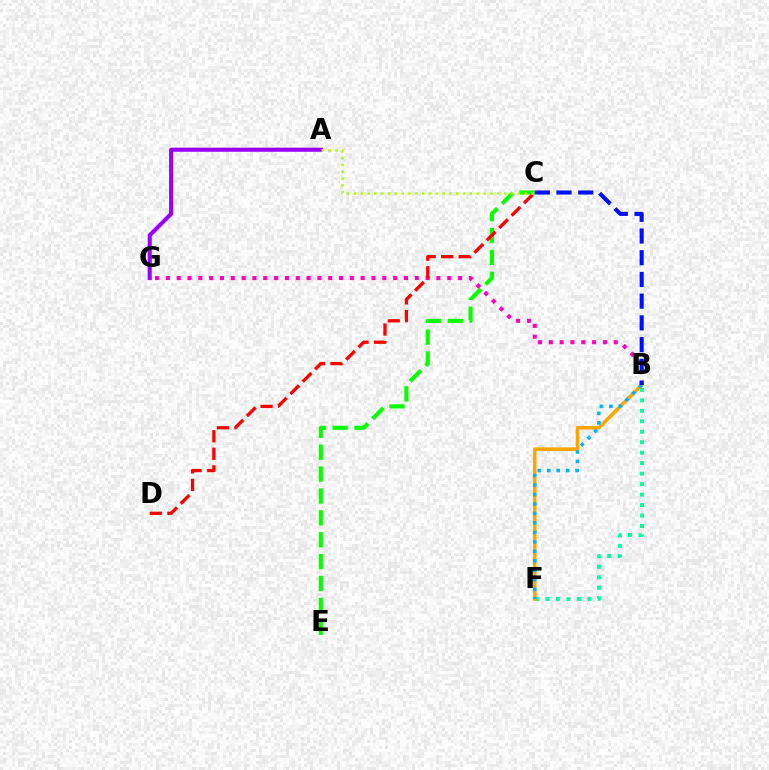{('B', 'G'): [{'color': '#ff00bd', 'line_style': 'dotted', 'thickness': 2.94}], ('C', 'E'): [{'color': '#08ff00', 'line_style': 'dashed', 'thickness': 2.97}], ('C', 'D'): [{'color': '#ff0000', 'line_style': 'dashed', 'thickness': 2.38}], ('A', 'G'): [{'color': '#9b00ff', 'line_style': 'solid', 'thickness': 2.95}], ('B', 'F'): [{'color': '#00ff9d', 'line_style': 'dotted', 'thickness': 2.85}, {'color': '#ffa500', 'line_style': 'solid', 'thickness': 2.59}, {'color': '#00b5ff', 'line_style': 'dotted', 'thickness': 2.58}], ('A', 'C'): [{'color': '#b3ff00', 'line_style': 'dotted', 'thickness': 1.86}], ('B', 'C'): [{'color': '#0010ff', 'line_style': 'dashed', 'thickness': 2.95}]}